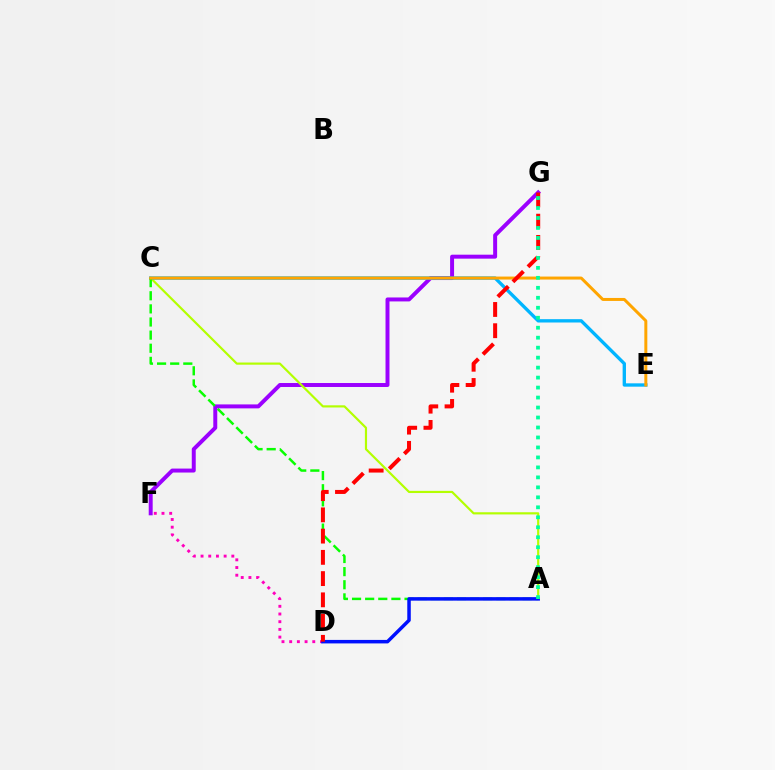{('F', 'G'): [{'color': '#9b00ff', 'line_style': 'solid', 'thickness': 2.85}], ('A', 'C'): [{'color': '#b3ff00', 'line_style': 'solid', 'thickness': 1.56}, {'color': '#08ff00', 'line_style': 'dashed', 'thickness': 1.78}], ('C', 'E'): [{'color': '#00b5ff', 'line_style': 'solid', 'thickness': 2.4}, {'color': '#ffa500', 'line_style': 'solid', 'thickness': 2.15}], ('D', 'F'): [{'color': '#ff00bd', 'line_style': 'dotted', 'thickness': 2.09}], ('A', 'D'): [{'color': '#0010ff', 'line_style': 'solid', 'thickness': 2.52}], ('D', 'G'): [{'color': '#ff0000', 'line_style': 'dashed', 'thickness': 2.89}], ('A', 'G'): [{'color': '#00ff9d', 'line_style': 'dotted', 'thickness': 2.71}]}